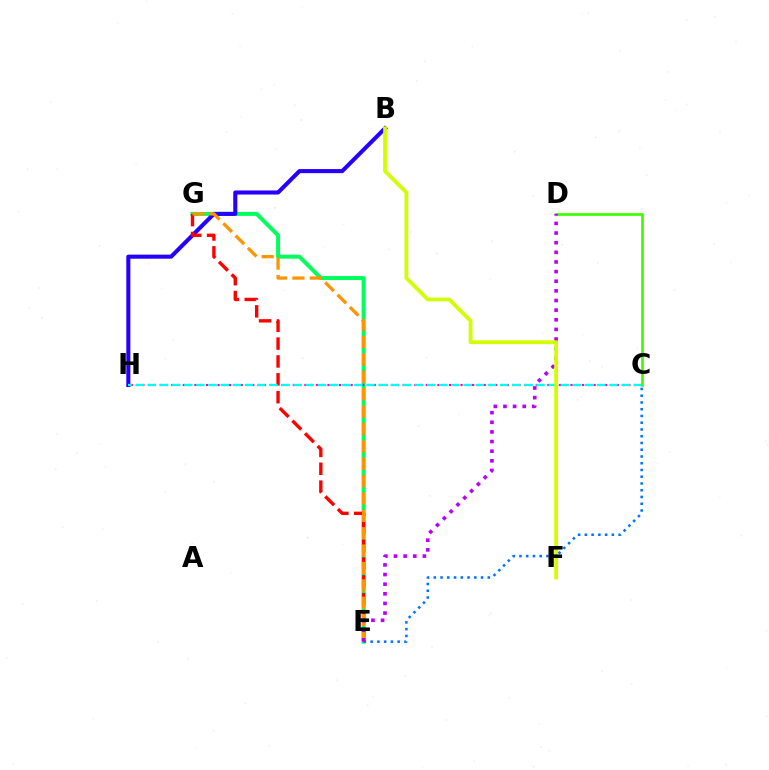{('E', 'G'): [{'color': '#00ff5c', 'line_style': 'solid', 'thickness': 2.86}, {'color': '#ff0000', 'line_style': 'dashed', 'thickness': 2.43}, {'color': '#ff9400', 'line_style': 'dashed', 'thickness': 2.36}], ('B', 'H'): [{'color': '#2500ff', 'line_style': 'solid', 'thickness': 2.93}], ('C', 'H'): [{'color': '#ff00ac', 'line_style': 'dotted', 'thickness': 1.57}, {'color': '#00fff6', 'line_style': 'dashed', 'thickness': 1.65}], ('C', 'E'): [{'color': '#0074ff', 'line_style': 'dotted', 'thickness': 1.83}], ('C', 'D'): [{'color': '#3dff00', 'line_style': 'solid', 'thickness': 1.95}], ('D', 'E'): [{'color': '#b900ff', 'line_style': 'dotted', 'thickness': 2.62}], ('B', 'F'): [{'color': '#d1ff00', 'line_style': 'solid', 'thickness': 2.72}]}